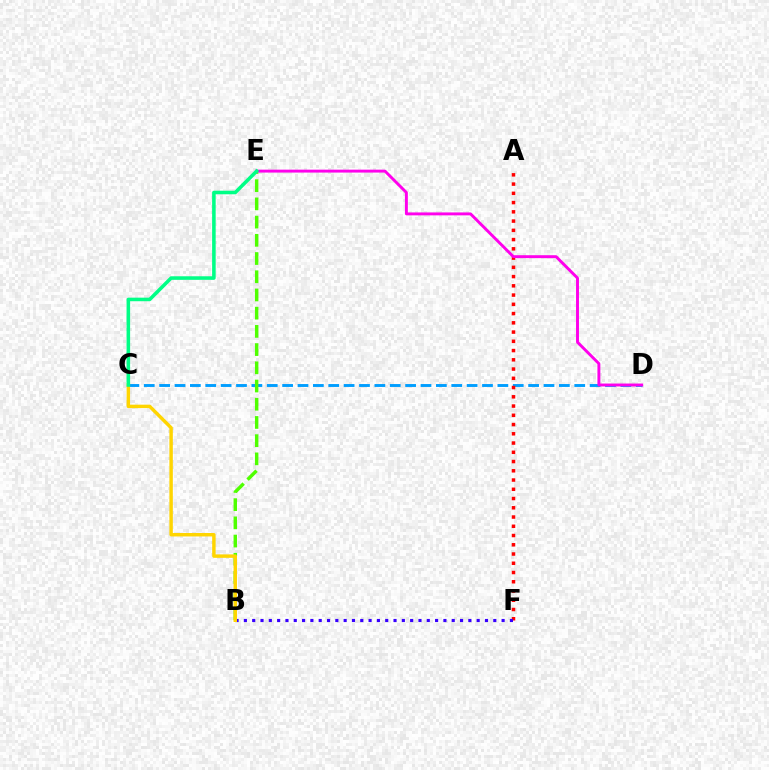{('C', 'D'): [{'color': '#009eff', 'line_style': 'dashed', 'thickness': 2.09}], ('B', 'E'): [{'color': '#4fff00', 'line_style': 'dashed', 'thickness': 2.47}], ('A', 'F'): [{'color': '#ff0000', 'line_style': 'dotted', 'thickness': 2.51}], ('D', 'E'): [{'color': '#ff00ed', 'line_style': 'solid', 'thickness': 2.1}], ('B', 'F'): [{'color': '#3700ff', 'line_style': 'dotted', 'thickness': 2.26}], ('B', 'C'): [{'color': '#ffd500', 'line_style': 'solid', 'thickness': 2.48}], ('C', 'E'): [{'color': '#00ff86', 'line_style': 'solid', 'thickness': 2.56}]}